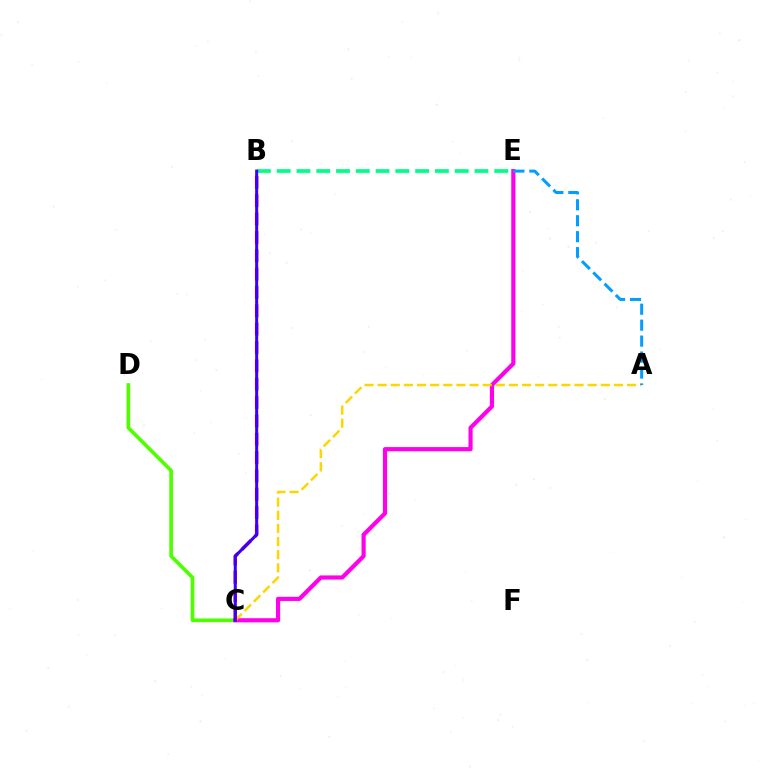{('C', 'D'): [{'color': '#4fff00', 'line_style': 'solid', 'thickness': 2.65}], ('C', 'E'): [{'color': '#ff00ed', 'line_style': 'solid', 'thickness': 2.99}], ('A', 'C'): [{'color': '#ffd500', 'line_style': 'dashed', 'thickness': 1.78}], ('A', 'E'): [{'color': '#009eff', 'line_style': 'dashed', 'thickness': 2.17}], ('B', 'E'): [{'color': '#00ff86', 'line_style': 'dashed', 'thickness': 2.69}], ('B', 'C'): [{'color': '#ff0000', 'line_style': 'dashed', 'thickness': 2.49}, {'color': '#3700ff', 'line_style': 'solid', 'thickness': 2.18}]}